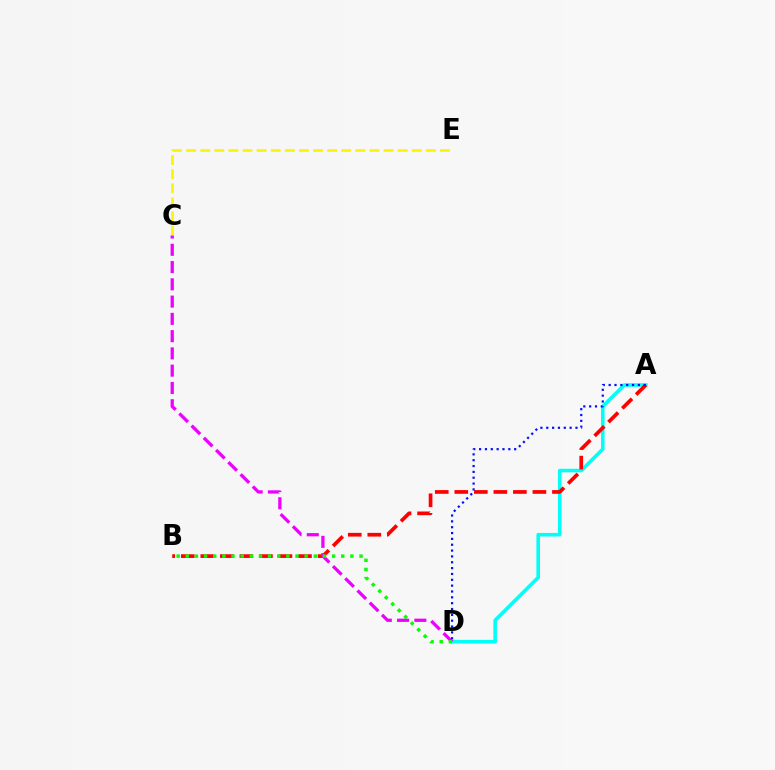{('A', 'D'): [{'color': '#00fff6', 'line_style': 'solid', 'thickness': 2.58}, {'color': '#0010ff', 'line_style': 'dotted', 'thickness': 1.59}], ('A', 'B'): [{'color': '#ff0000', 'line_style': 'dashed', 'thickness': 2.65}], ('C', 'D'): [{'color': '#ee00ff', 'line_style': 'dashed', 'thickness': 2.35}], ('C', 'E'): [{'color': '#fcf500', 'line_style': 'dashed', 'thickness': 1.92}], ('B', 'D'): [{'color': '#08ff00', 'line_style': 'dotted', 'thickness': 2.48}]}